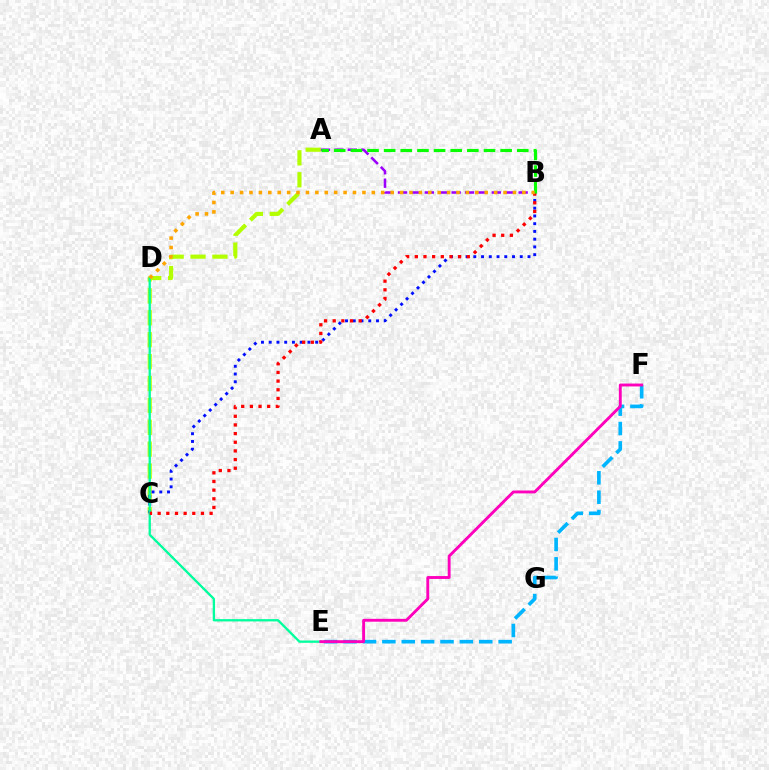{('A', 'C'): [{'color': '#b3ff00', 'line_style': 'dashed', 'thickness': 2.97}], ('B', 'C'): [{'color': '#0010ff', 'line_style': 'dotted', 'thickness': 2.1}, {'color': '#ff0000', 'line_style': 'dotted', 'thickness': 2.35}], ('D', 'E'): [{'color': '#00ff9d', 'line_style': 'solid', 'thickness': 1.67}], ('E', 'F'): [{'color': '#00b5ff', 'line_style': 'dashed', 'thickness': 2.63}, {'color': '#ff00bd', 'line_style': 'solid', 'thickness': 2.08}], ('A', 'B'): [{'color': '#9b00ff', 'line_style': 'dashed', 'thickness': 1.82}, {'color': '#08ff00', 'line_style': 'dashed', 'thickness': 2.26}], ('B', 'D'): [{'color': '#ffa500', 'line_style': 'dotted', 'thickness': 2.56}]}